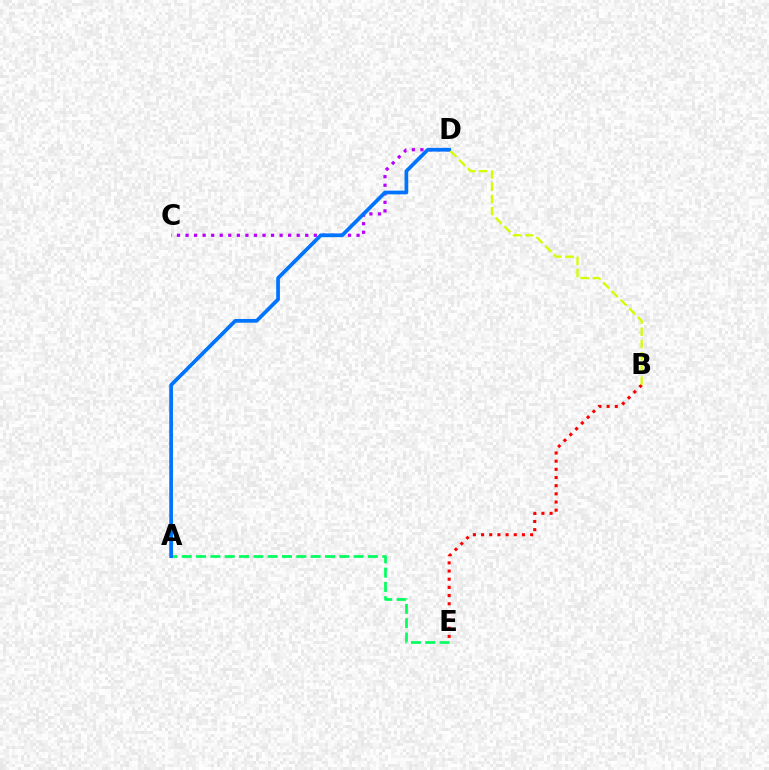{('B', 'E'): [{'color': '#ff0000', 'line_style': 'dotted', 'thickness': 2.22}], ('A', 'E'): [{'color': '#00ff5c', 'line_style': 'dashed', 'thickness': 1.95}], ('C', 'D'): [{'color': '#b900ff', 'line_style': 'dotted', 'thickness': 2.32}], ('A', 'D'): [{'color': '#0074ff', 'line_style': 'solid', 'thickness': 2.68}], ('B', 'D'): [{'color': '#d1ff00', 'line_style': 'dashed', 'thickness': 1.66}]}